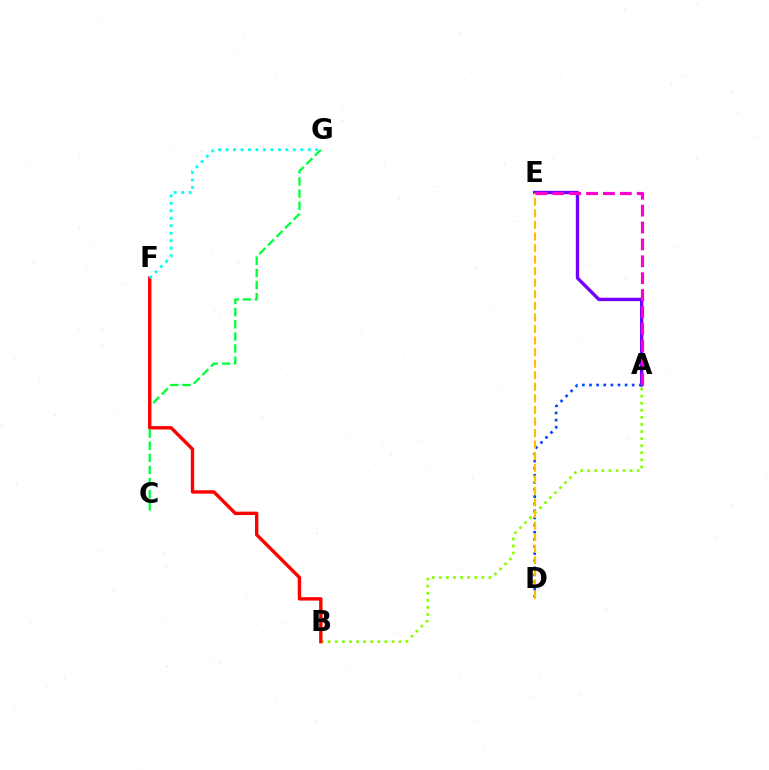{('A', 'E'): [{'color': '#7200ff', 'line_style': 'solid', 'thickness': 2.42}, {'color': '#ff00cf', 'line_style': 'dashed', 'thickness': 2.29}], ('A', 'D'): [{'color': '#004bff', 'line_style': 'dotted', 'thickness': 1.93}], ('A', 'B'): [{'color': '#84ff00', 'line_style': 'dotted', 'thickness': 1.92}], ('C', 'G'): [{'color': '#00ff39', 'line_style': 'dashed', 'thickness': 1.65}], ('D', 'E'): [{'color': '#ffbd00', 'line_style': 'dashed', 'thickness': 1.57}], ('B', 'F'): [{'color': '#ff0000', 'line_style': 'solid', 'thickness': 2.43}], ('F', 'G'): [{'color': '#00fff6', 'line_style': 'dotted', 'thickness': 2.03}]}